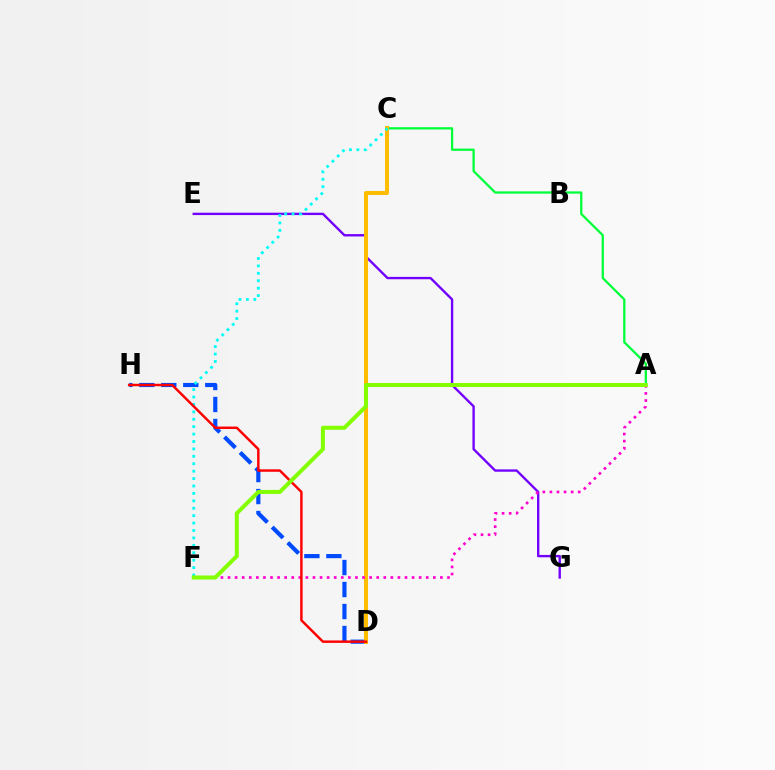{('E', 'G'): [{'color': '#7200ff', 'line_style': 'solid', 'thickness': 1.7}], ('A', 'C'): [{'color': '#00ff39', 'line_style': 'solid', 'thickness': 1.63}], ('D', 'H'): [{'color': '#004bff', 'line_style': 'dashed', 'thickness': 2.99}, {'color': '#ff0000', 'line_style': 'solid', 'thickness': 1.77}], ('C', 'D'): [{'color': '#ffbd00', 'line_style': 'solid', 'thickness': 2.88}], ('C', 'F'): [{'color': '#00fff6', 'line_style': 'dotted', 'thickness': 2.01}], ('A', 'F'): [{'color': '#ff00cf', 'line_style': 'dotted', 'thickness': 1.92}, {'color': '#84ff00', 'line_style': 'solid', 'thickness': 2.89}]}